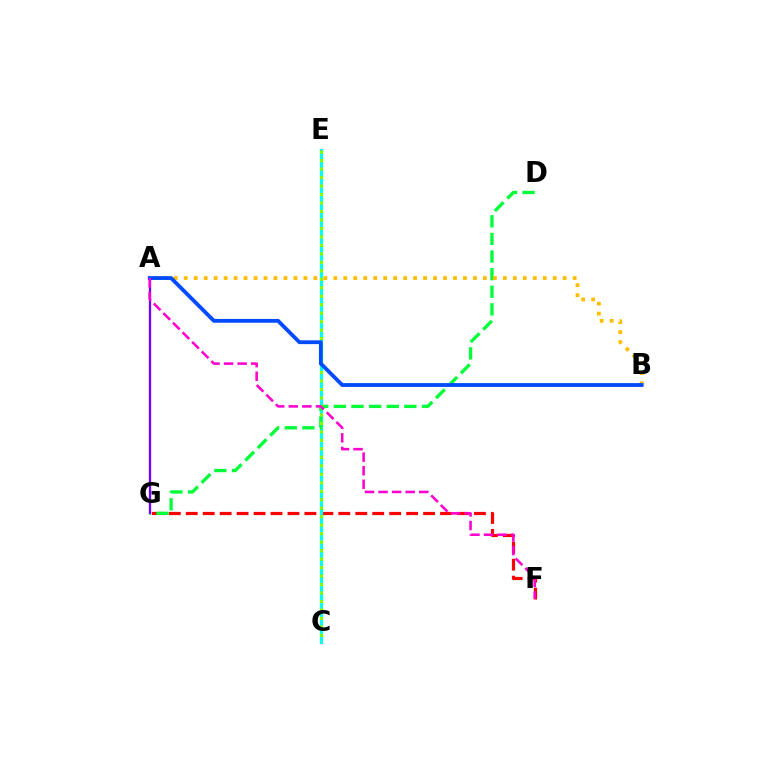{('F', 'G'): [{'color': '#ff0000', 'line_style': 'dashed', 'thickness': 2.3}], ('C', 'E'): [{'color': '#00fff6', 'line_style': 'solid', 'thickness': 2.31}, {'color': '#84ff00', 'line_style': 'dotted', 'thickness': 2.3}], ('D', 'G'): [{'color': '#00ff39', 'line_style': 'dashed', 'thickness': 2.39}], ('A', 'B'): [{'color': '#ffbd00', 'line_style': 'dotted', 'thickness': 2.71}, {'color': '#004bff', 'line_style': 'solid', 'thickness': 2.75}], ('A', 'G'): [{'color': '#7200ff', 'line_style': 'solid', 'thickness': 1.67}], ('A', 'F'): [{'color': '#ff00cf', 'line_style': 'dashed', 'thickness': 1.84}]}